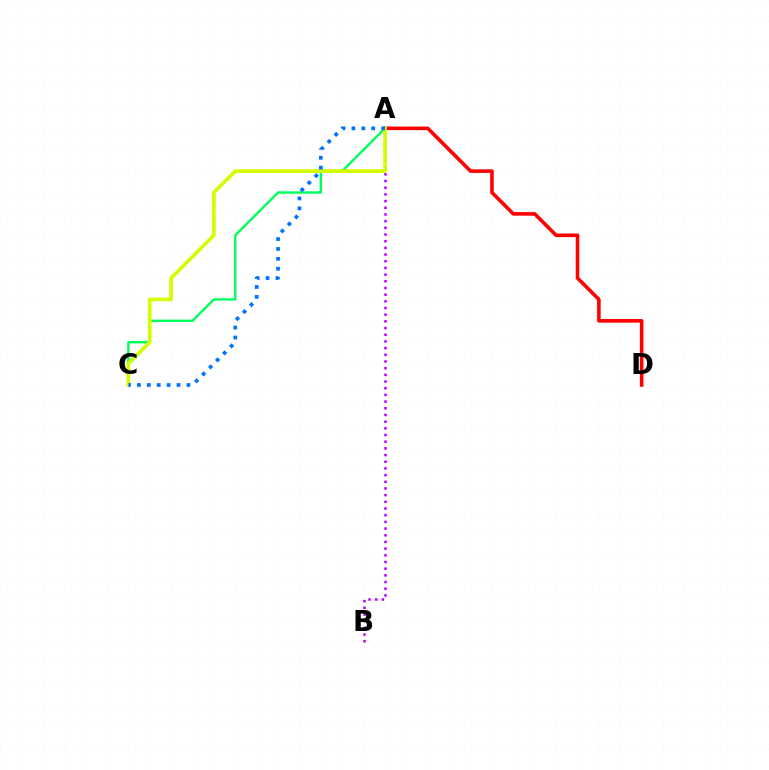{('A', 'B'): [{'color': '#b900ff', 'line_style': 'dotted', 'thickness': 1.82}], ('A', 'C'): [{'color': '#00ff5c', 'line_style': 'solid', 'thickness': 1.73}, {'color': '#d1ff00', 'line_style': 'solid', 'thickness': 2.64}, {'color': '#0074ff', 'line_style': 'dotted', 'thickness': 2.69}], ('A', 'D'): [{'color': '#ff0000', 'line_style': 'solid', 'thickness': 2.58}]}